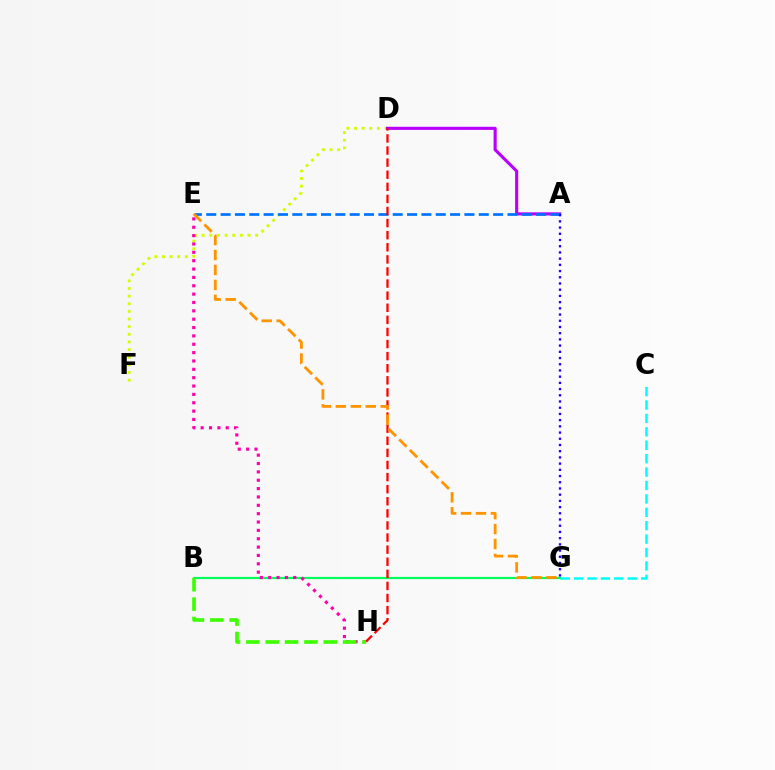{('B', 'G'): [{'color': '#00ff5c', 'line_style': 'solid', 'thickness': 1.6}], ('D', 'F'): [{'color': '#d1ff00', 'line_style': 'dotted', 'thickness': 2.08}], ('C', 'G'): [{'color': '#00fff6', 'line_style': 'dashed', 'thickness': 1.82}], ('A', 'D'): [{'color': '#b900ff', 'line_style': 'solid', 'thickness': 2.25}], ('A', 'E'): [{'color': '#0074ff', 'line_style': 'dashed', 'thickness': 1.95}], ('E', 'H'): [{'color': '#ff00ac', 'line_style': 'dotted', 'thickness': 2.27}], ('A', 'G'): [{'color': '#2500ff', 'line_style': 'dotted', 'thickness': 1.69}], ('D', 'H'): [{'color': '#ff0000', 'line_style': 'dashed', 'thickness': 1.64}], ('E', 'G'): [{'color': '#ff9400', 'line_style': 'dashed', 'thickness': 2.03}], ('B', 'H'): [{'color': '#3dff00', 'line_style': 'dashed', 'thickness': 2.63}]}